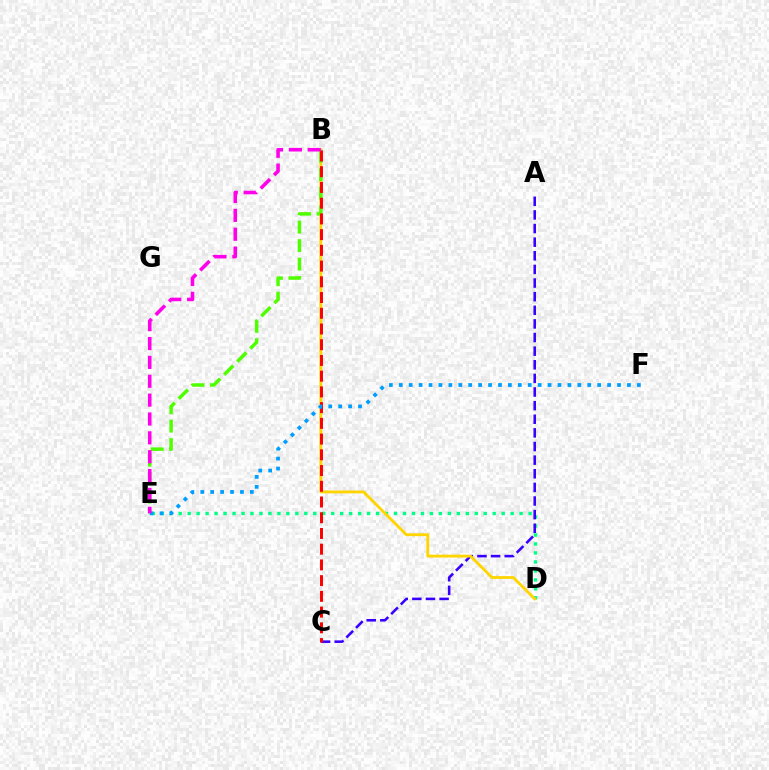{('D', 'E'): [{'color': '#00ff86', 'line_style': 'dotted', 'thickness': 2.44}], ('A', 'C'): [{'color': '#3700ff', 'line_style': 'dashed', 'thickness': 1.85}], ('B', 'D'): [{'color': '#ffd500', 'line_style': 'solid', 'thickness': 2.04}], ('B', 'E'): [{'color': '#4fff00', 'line_style': 'dashed', 'thickness': 2.51}, {'color': '#ff00ed', 'line_style': 'dashed', 'thickness': 2.56}], ('B', 'C'): [{'color': '#ff0000', 'line_style': 'dashed', 'thickness': 2.14}], ('E', 'F'): [{'color': '#009eff', 'line_style': 'dotted', 'thickness': 2.7}]}